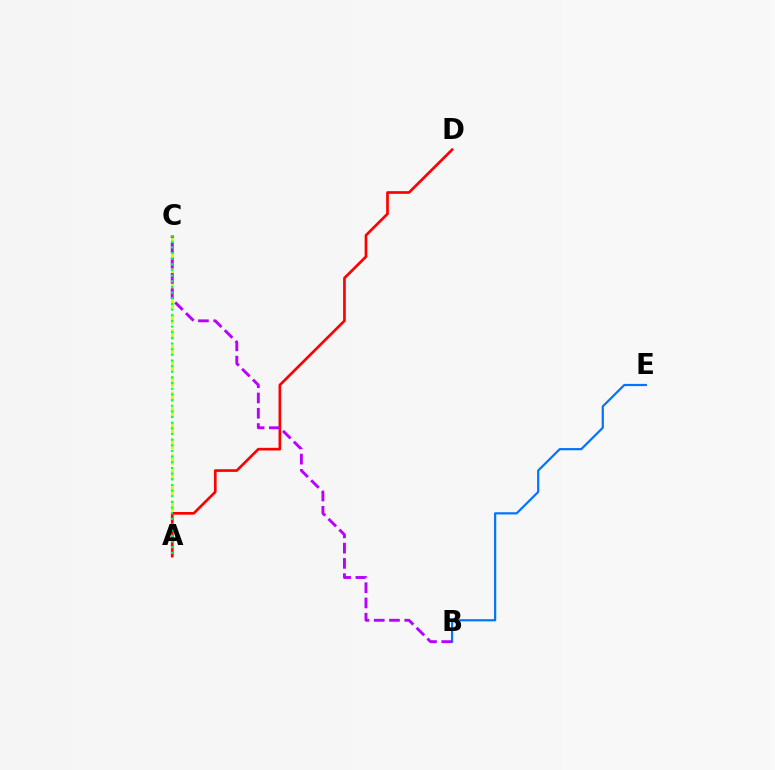{('A', 'C'): [{'color': '#d1ff00', 'line_style': 'dashed', 'thickness': 2.12}, {'color': '#00ff5c', 'line_style': 'dotted', 'thickness': 1.54}], ('A', 'D'): [{'color': '#ff0000', 'line_style': 'solid', 'thickness': 1.93}], ('B', 'E'): [{'color': '#0074ff', 'line_style': 'solid', 'thickness': 1.58}], ('B', 'C'): [{'color': '#b900ff', 'line_style': 'dashed', 'thickness': 2.07}]}